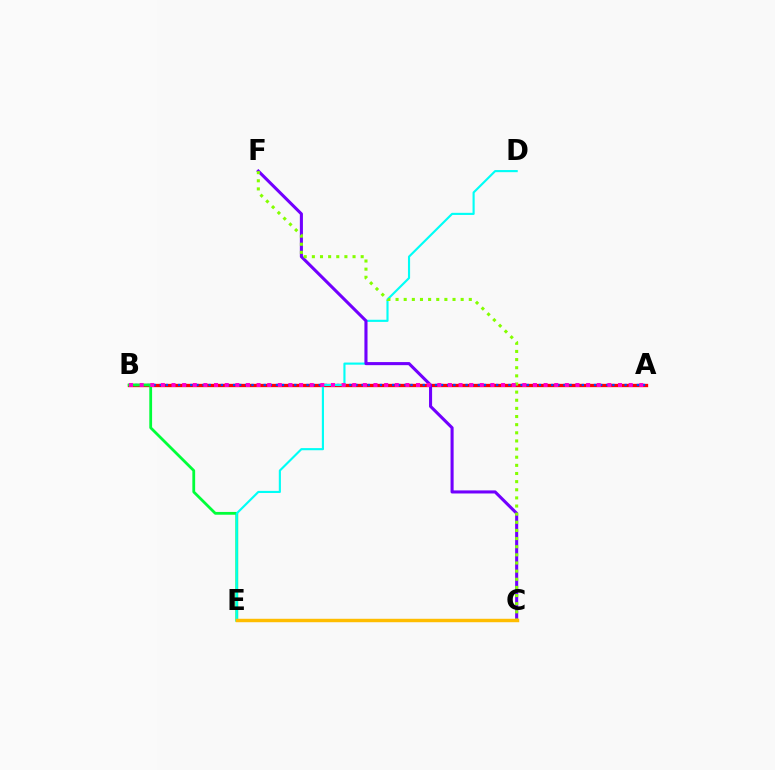{('A', 'B'): [{'color': '#ff0000', 'line_style': 'solid', 'thickness': 2.39}, {'color': '#004bff', 'line_style': 'dotted', 'thickness': 1.66}, {'color': '#ff00cf', 'line_style': 'dotted', 'thickness': 2.89}], ('B', 'E'): [{'color': '#00ff39', 'line_style': 'solid', 'thickness': 2.01}], ('D', 'E'): [{'color': '#00fff6', 'line_style': 'solid', 'thickness': 1.54}], ('C', 'F'): [{'color': '#7200ff', 'line_style': 'solid', 'thickness': 2.21}, {'color': '#84ff00', 'line_style': 'dotted', 'thickness': 2.21}], ('C', 'E'): [{'color': '#ffbd00', 'line_style': 'solid', 'thickness': 2.48}]}